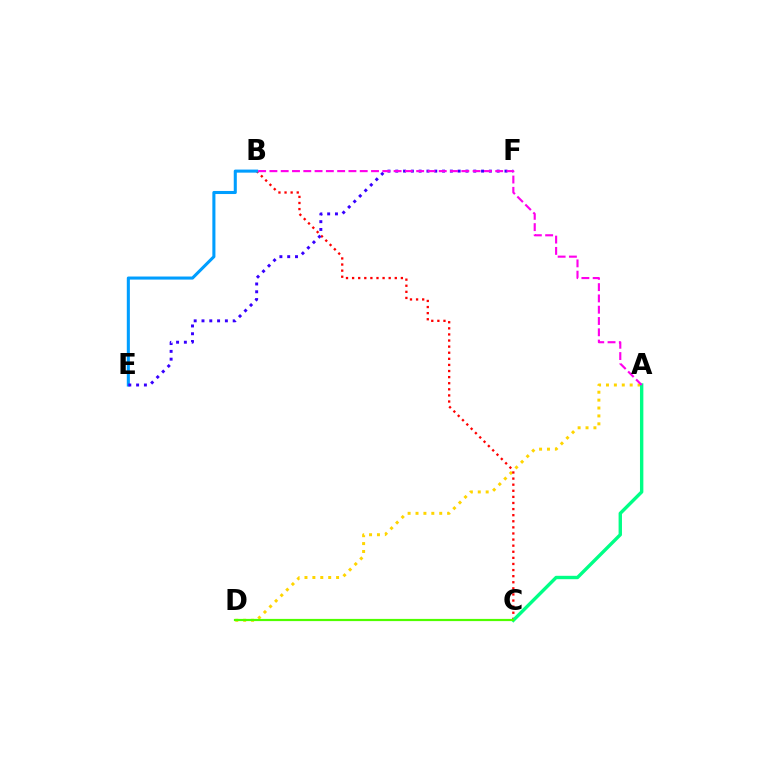{('A', 'D'): [{'color': '#ffd500', 'line_style': 'dotted', 'thickness': 2.15}], ('B', 'C'): [{'color': '#ff0000', 'line_style': 'dotted', 'thickness': 1.66}], ('B', 'E'): [{'color': '#009eff', 'line_style': 'solid', 'thickness': 2.21}], ('E', 'F'): [{'color': '#3700ff', 'line_style': 'dotted', 'thickness': 2.12}], ('A', 'C'): [{'color': '#00ff86', 'line_style': 'solid', 'thickness': 2.44}], ('A', 'B'): [{'color': '#ff00ed', 'line_style': 'dashed', 'thickness': 1.53}], ('C', 'D'): [{'color': '#4fff00', 'line_style': 'solid', 'thickness': 1.59}]}